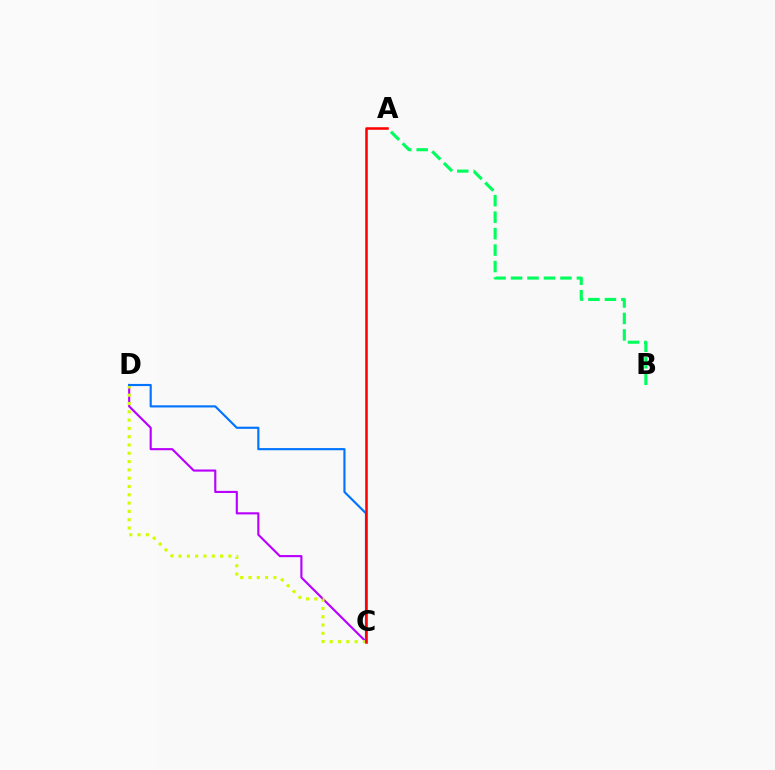{('C', 'D'): [{'color': '#b900ff', 'line_style': 'solid', 'thickness': 1.53}, {'color': '#d1ff00', 'line_style': 'dotted', 'thickness': 2.26}, {'color': '#0074ff', 'line_style': 'solid', 'thickness': 1.55}], ('A', 'C'): [{'color': '#ff0000', 'line_style': 'solid', 'thickness': 1.82}], ('A', 'B'): [{'color': '#00ff5c', 'line_style': 'dashed', 'thickness': 2.24}]}